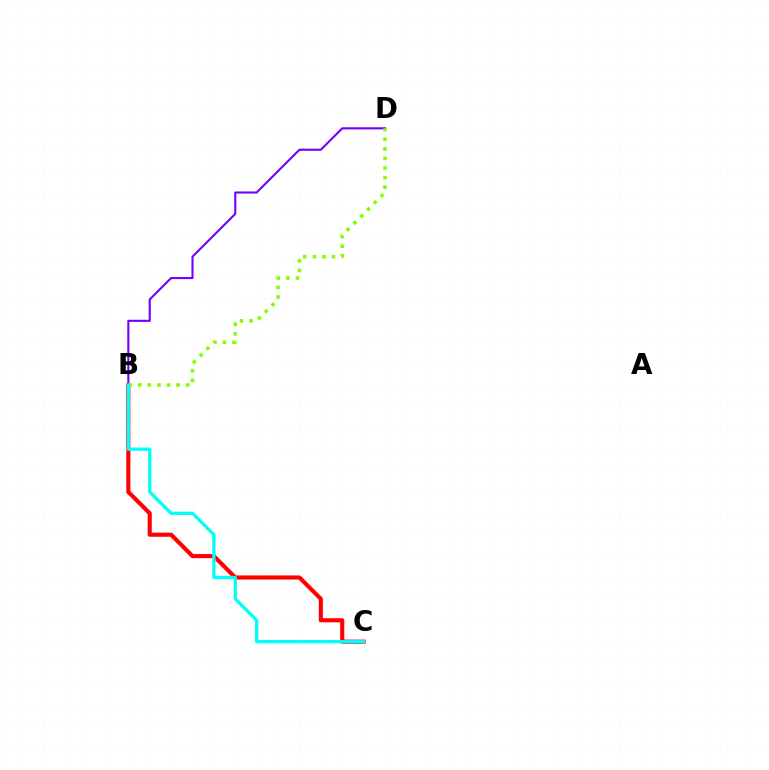{('B', 'D'): [{'color': '#7200ff', 'line_style': 'solid', 'thickness': 1.52}, {'color': '#84ff00', 'line_style': 'dotted', 'thickness': 2.6}], ('B', 'C'): [{'color': '#ff0000', 'line_style': 'solid', 'thickness': 2.96}, {'color': '#00fff6', 'line_style': 'solid', 'thickness': 2.36}]}